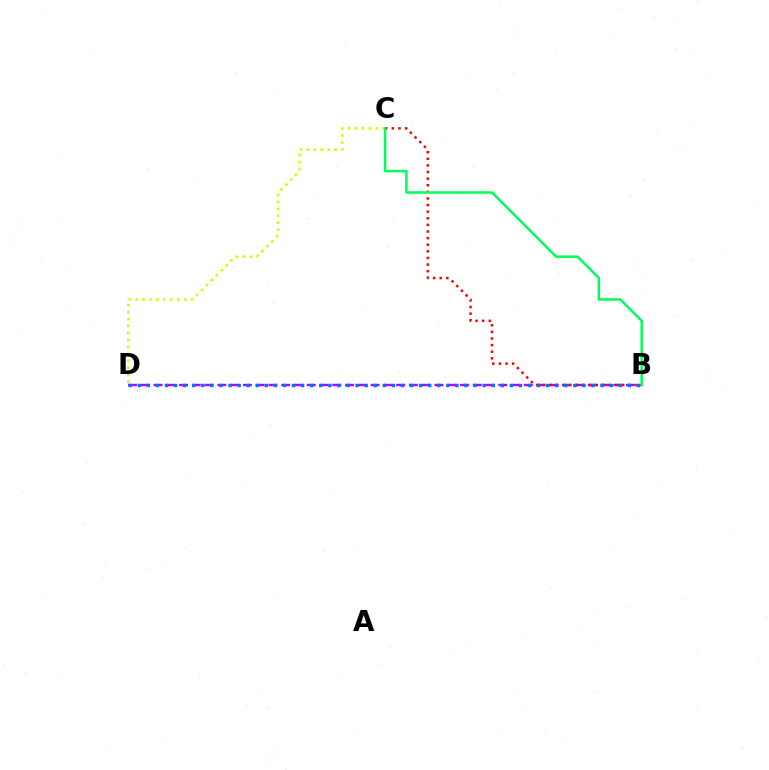{('B', 'D'): [{'color': '#b900ff', 'line_style': 'dashed', 'thickness': 1.73}, {'color': '#0074ff', 'line_style': 'dotted', 'thickness': 2.47}], ('C', 'D'): [{'color': '#d1ff00', 'line_style': 'dotted', 'thickness': 1.89}], ('B', 'C'): [{'color': '#ff0000', 'line_style': 'dotted', 'thickness': 1.8}, {'color': '#00ff5c', 'line_style': 'solid', 'thickness': 1.81}]}